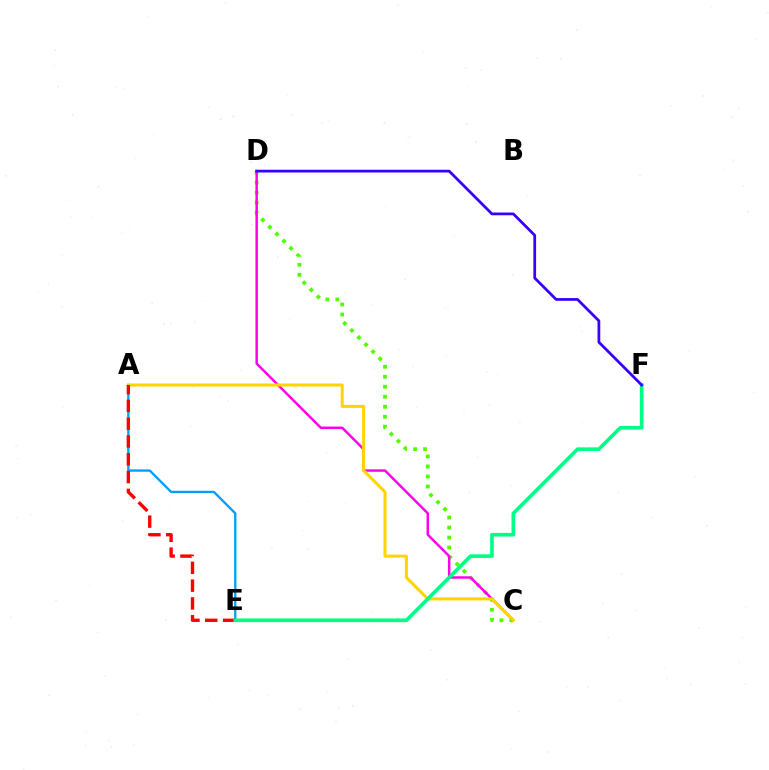{('A', 'E'): [{'color': '#009eff', 'line_style': 'solid', 'thickness': 1.69}, {'color': '#ff0000', 'line_style': 'dashed', 'thickness': 2.42}], ('C', 'D'): [{'color': '#4fff00', 'line_style': 'dotted', 'thickness': 2.72}, {'color': '#ff00ed', 'line_style': 'solid', 'thickness': 1.78}], ('A', 'C'): [{'color': '#ffd500', 'line_style': 'solid', 'thickness': 2.18}], ('E', 'F'): [{'color': '#00ff86', 'line_style': 'solid', 'thickness': 2.63}], ('D', 'F'): [{'color': '#3700ff', 'line_style': 'solid', 'thickness': 1.98}]}